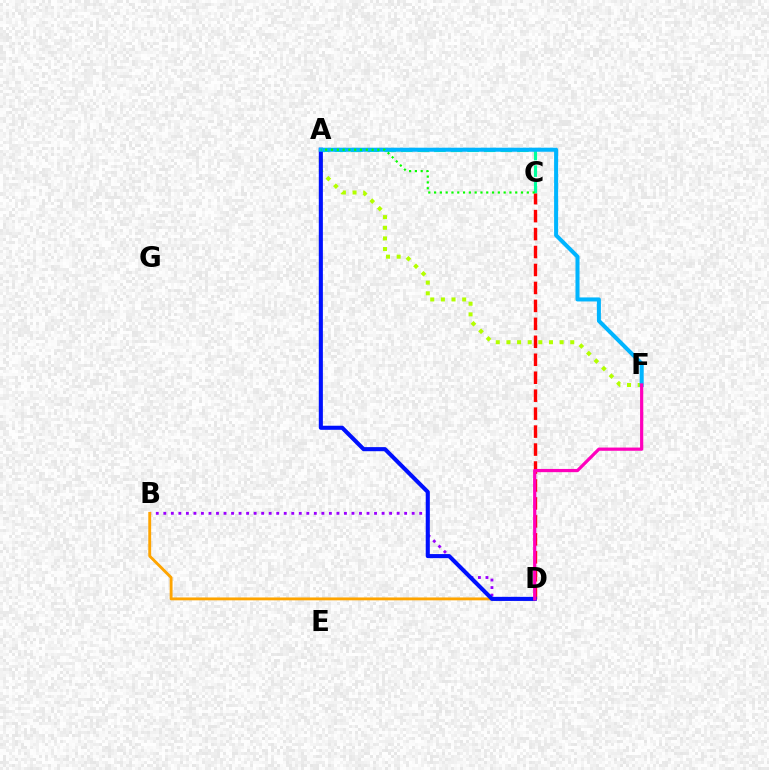{('B', 'D'): [{'color': '#9b00ff', 'line_style': 'dotted', 'thickness': 2.04}, {'color': '#ffa500', 'line_style': 'solid', 'thickness': 2.06}], ('A', 'F'): [{'color': '#b3ff00', 'line_style': 'dotted', 'thickness': 2.89}, {'color': '#00b5ff', 'line_style': 'solid', 'thickness': 2.9}], ('A', 'C'): [{'color': '#00ff9d', 'line_style': 'dashed', 'thickness': 2.26}, {'color': '#08ff00', 'line_style': 'dotted', 'thickness': 1.57}], ('C', 'D'): [{'color': '#ff0000', 'line_style': 'dashed', 'thickness': 2.44}], ('A', 'D'): [{'color': '#0010ff', 'line_style': 'solid', 'thickness': 2.95}], ('D', 'F'): [{'color': '#ff00bd', 'line_style': 'solid', 'thickness': 2.32}]}